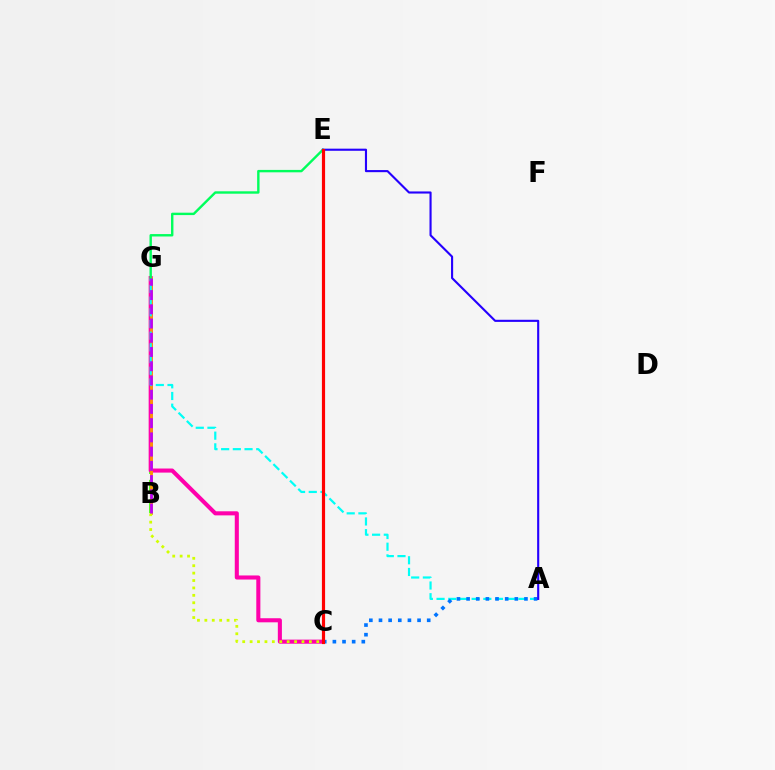{('B', 'G'): [{'color': '#3dff00', 'line_style': 'dashed', 'thickness': 2.65}, {'color': '#ff9400', 'line_style': 'solid', 'thickness': 2.0}, {'color': '#b900ff', 'line_style': 'dashed', 'thickness': 1.93}], ('C', 'G'): [{'color': '#ff00ac', 'line_style': 'solid', 'thickness': 2.93}], ('B', 'C'): [{'color': '#d1ff00', 'line_style': 'dotted', 'thickness': 2.01}], ('A', 'G'): [{'color': '#00fff6', 'line_style': 'dashed', 'thickness': 1.59}], ('E', 'G'): [{'color': '#00ff5c', 'line_style': 'solid', 'thickness': 1.73}], ('A', 'C'): [{'color': '#0074ff', 'line_style': 'dotted', 'thickness': 2.62}], ('A', 'E'): [{'color': '#2500ff', 'line_style': 'solid', 'thickness': 1.52}], ('C', 'E'): [{'color': '#ff0000', 'line_style': 'solid', 'thickness': 2.29}]}